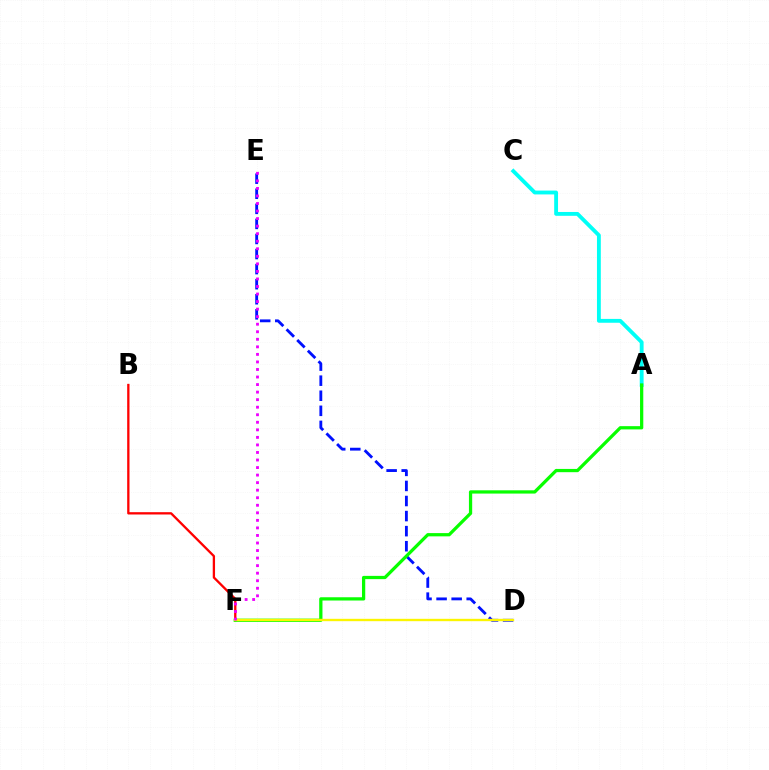{('B', 'F'): [{'color': '#ff0000', 'line_style': 'solid', 'thickness': 1.66}], ('A', 'C'): [{'color': '#00fff6', 'line_style': 'solid', 'thickness': 2.77}], ('D', 'E'): [{'color': '#0010ff', 'line_style': 'dashed', 'thickness': 2.05}], ('A', 'F'): [{'color': '#08ff00', 'line_style': 'solid', 'thickness': 2.34}], ('D', 'F'): [{'color': '#fcf500', 'line_style': 'solid', 'thickness': 1.71}], ('E', 'F'): [{'color': '#ee00ff', 'line_style': 'dotted', 'thickness': 2.05}]}